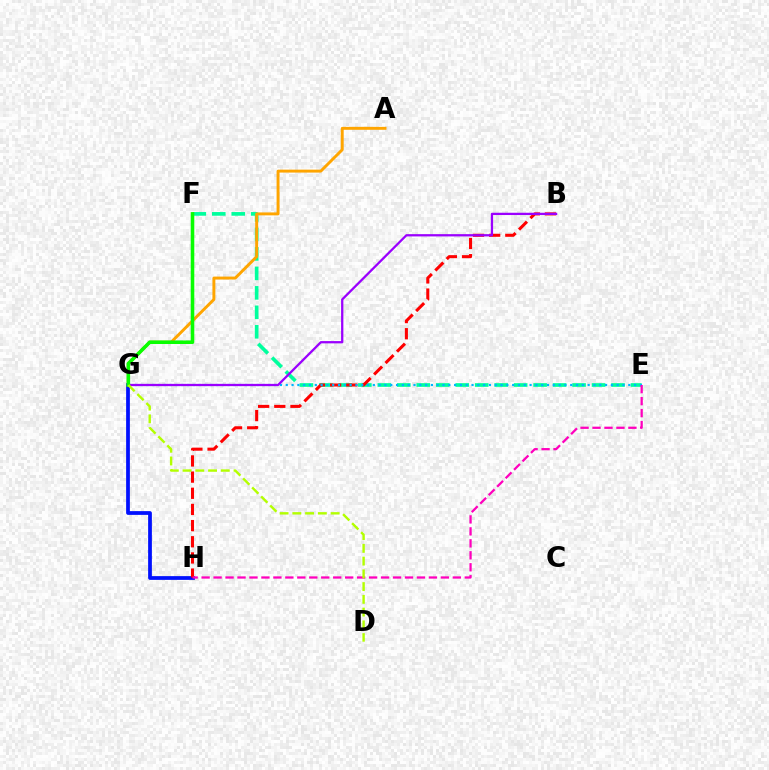{('E', 'F'): [{'color': '#00ff9d', 'line_style': 'dashed', 'thickness': 2.65}], ('G', 'H'): [{'color': '#0010ff', 'line_style': 'solid', 'thickness': 2.7}], ('B', 'H'): [{'color': '#ff0000', 'line_style': 'dashed', 'thickness': 2.2}], ('E', 'G'): [{'color': '#00b5ff', 'line_style': 'dotted', 'thickness': 1.58}], ('B', 'G'): [{'color': '#9b00ff', 'line_style': 'solid', 'thickness': 1.64}], ('E', 'H'): [{'color': '#ff00bd', 'line_style': 'dashed', 'thickness': 1.63}], ('A', 'G'): [{'color': '#ffa500', 'line_style': 'solid', 'thickness': 2.11}], ('F', 'G'): [{'color': '#08ff00', 'line_style': 'solid', 'thickness': 2.57}], ('D', 'G'): [{'color': '#b3ff00', 'line_style': 'dashed', 'thickness': 1.73}]}